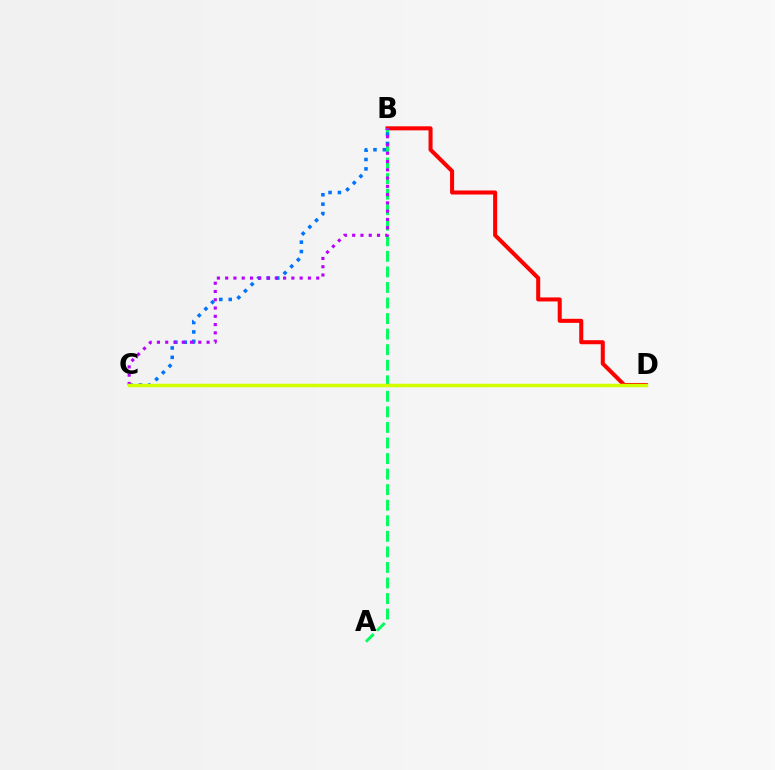{('B', 'D'): [{'color': '#ff0000', 'line_style': 'solid', 'thickness': 2.91}], ('A', 'B'): [{'color': '#00ff5c', 'line_style': 'dashed', 'thickness': 2.11}], ('B', 'C'): [{'color': '#0074ff', 'line_style': 'dotted', 'thickness': 2.55}, {'color': '#b900ff', 'line_style': 'dotted', 'thickness': 2.25}], ('C', 'D'): [{'color': '#d1ff00', 'line_style': 'solid', 'thickness': 2.49}]}